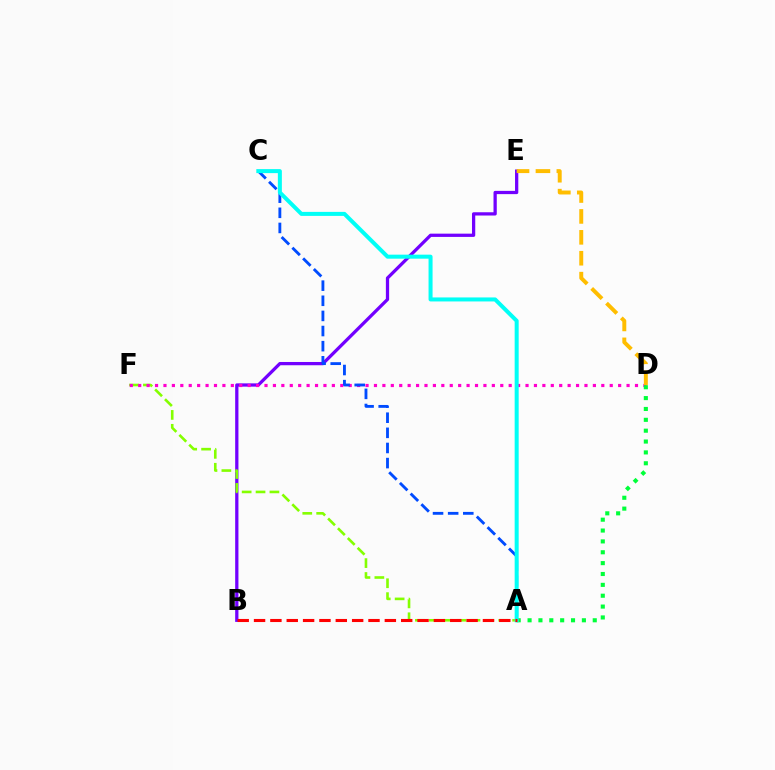{('B', 'E'): [{'color': '#7200ff', 'line_style': 'solid', 'thickness': 2.35}], ('A', 'F'): [{'color': '#84ff00', 'line_style': 'dashed', 'thickness': 1.89}], ('D', 'F'): [{'color': '#ff00cf', 'line_style': 'dotted', 'thickness': 2.29}], ('D', 'E'): [{'color': '#ffbd00', 'line_style': 'dashed', 'thickness': 2.84}], ('A', 'C'): [{'color': '#004bff', 'line_style': 'dashed', 'thickness': 2.05}, {'color': '#00fff6', 'line_style': 'solid', 'thickness': 2.89}], ('A', 'D'): [{'color': '#00ff39', 'line_style': 'dotted', 'thickness': 2.95}], ('A', 'B'): [{'color': '#ff0000', 'line_style': 'dashed', 'thickness': 2.22}]}